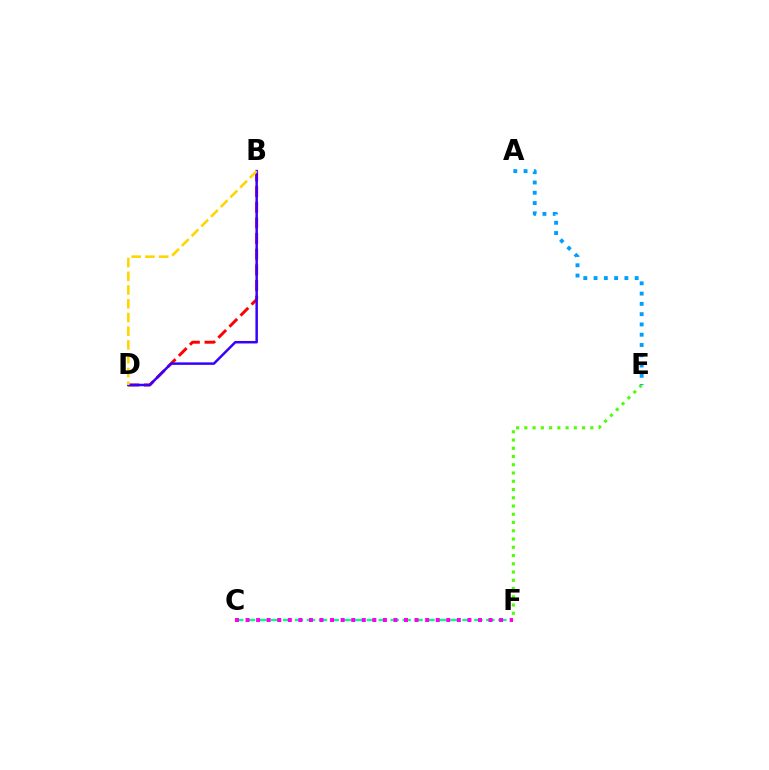{('C', 'F'): [{'color': '#00ff86', 'line_style': 'dashed', 'thickness': 1.63}, {'color': '#ff00ed', 'line_style': 'dotted', 'thickness': 2.87}], ('B', 'D'): [{'color': '#ff0000', 'line_style': 'dashed', 'thickness': 2.13}, {'color': '#3700ff', 'line_style': 'solid', 'thickness': 1.8}, {'color': '#ffd500', 'line_style': 'dashed', 'thickness': 1.87}], ('E', 'F'): [{'color': '#4fff00', 'line_style': 'dotted', 'thickness': 2.24}], ('A', 'E'): [{'color': '#009eff', 'line_style': 'dotted', 'thickness': 2.79}]}